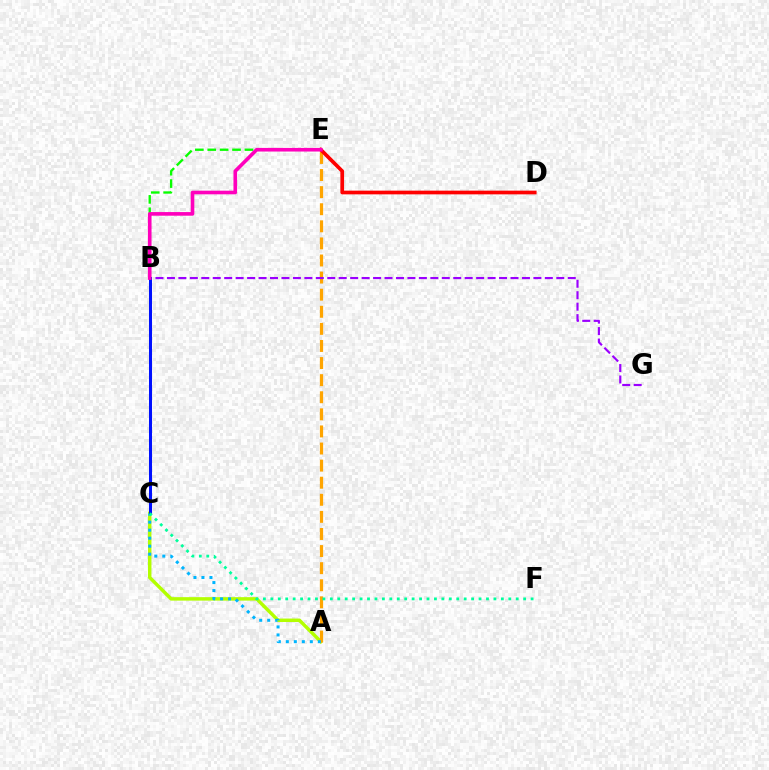{('A', 'C'): [{'color': '#b3ff00', 'line_style': 'solid', 'thickness': 2.49}, {'color': '#00b5ff', 'line_style': 'dotted', 'thickness': 2.17}], ('A', 'E'): [{'color': '#ffa500', 'line_style': 'dashed', 'thickness': 2.32}], ('B', 'G'): [{'color': '#9b00ff', 'line_style': 'dashed', 'thickness': 1.56}], ('B', 'E'): [{'color': '#08ff00', 'line_style': 'dashed', 'thickness': 1.68}, {'color': '#ff00bd', 'line_style': 'solid', 'thickness': 2.61}], ('B', 'C'): [{'color': '#0010ff', 'line_style': 'solid', 'thickness': 2.18}], ('D', 'E'): [{'color': '#ff0000', 'line_style': 'solid', 'thickness': 2.66}], ('C', 'F'): [{'color': '#00ff9d', 'line_style': 'dotted', 'thickness': 2.02}]}